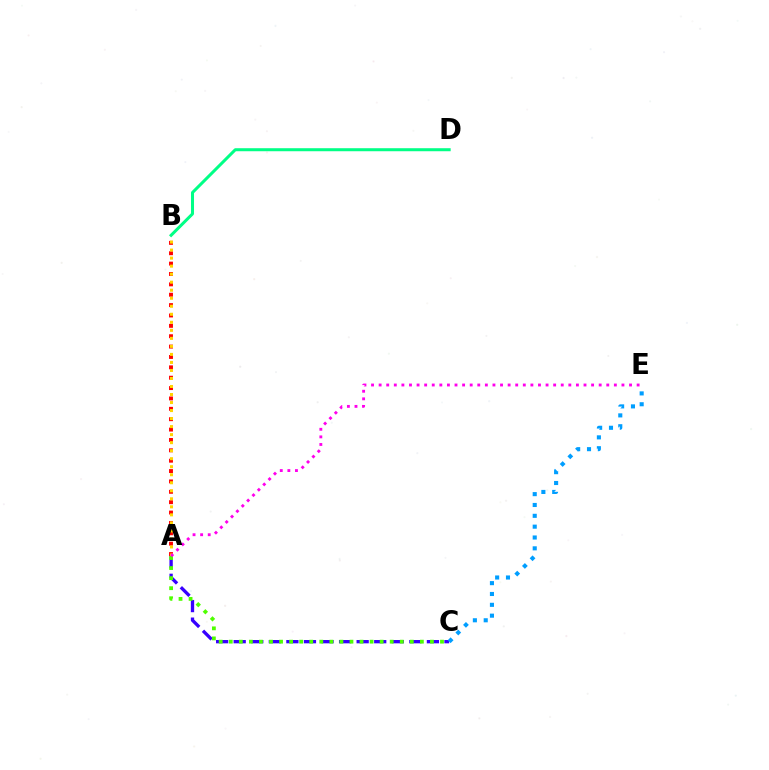{('A', 'B'): [{'color': '#ff0000', 'line_style': 'dotted', 'thickness': 2.82}, {'color': '#ffd500', 'line_style': 'dotted', 'thickness': 2.18}], ('A', 'C'): [{'color': '#3700ff', 'line_style': 'dashed', 'thickness': 2.39}, {'color': '#4fff00', 'line_style': 'dotted', 'thickness': 2.73}], ('B', 'D'): [{'color': '#00ff86', 'line_style': 'solid', 'thickness': 2.17}], ('C', 'E'): [{'color': '#009eff', 'line_style': 'dotted', 'thickness': 2.95}], ('A', 'E'): [{'color': '#ff00ed', 'line_style': 'dotted', 'thickness': 2.06}]}